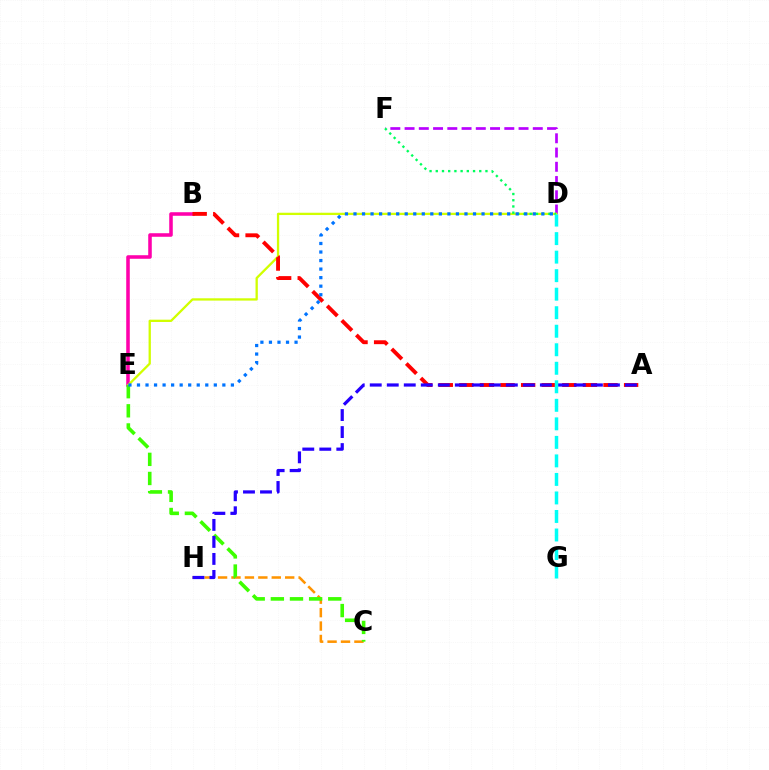{('D', 'F'): [{'color': '#b900ff', 'line_style': 'dashed', 'thickness': 1.94}, {'color': '#00ff5c', 'line_style': 'dotted', 'thickness': 1.69}], ('B', 'E'): [{'color': '#ff00ac', 'line_style': 'solid', 'thickness': 2.56}], ('D', 'E'): [{'color': '#d1ff00', 'line_style': 'solid', 'thickness': 1.66}, {'color': '#0074ff', 'line_style': 'dotted', 'thickness': 2.32}], ('C', 'H'): [{'color': '#ff9400', 'line_style': 'dashed', 'thickness': 1.82}], ('C', 'E'): [{'color': '#3dff00', 'line_style': 'dashed', 'thickness': 2.6}], ('A', 'B'): [{'color': '#ff0000', 'line_style': 'dashed', 'thickness': 2.8}], ('A', 'H'): [{'color': '#2500ff', 'line_style': 'dashed', 'thickness': 2.31}], ('D', 'G'): [{'color': '#00fff6', 'line_style': 'dashed', 'thickness': 2.52}]}